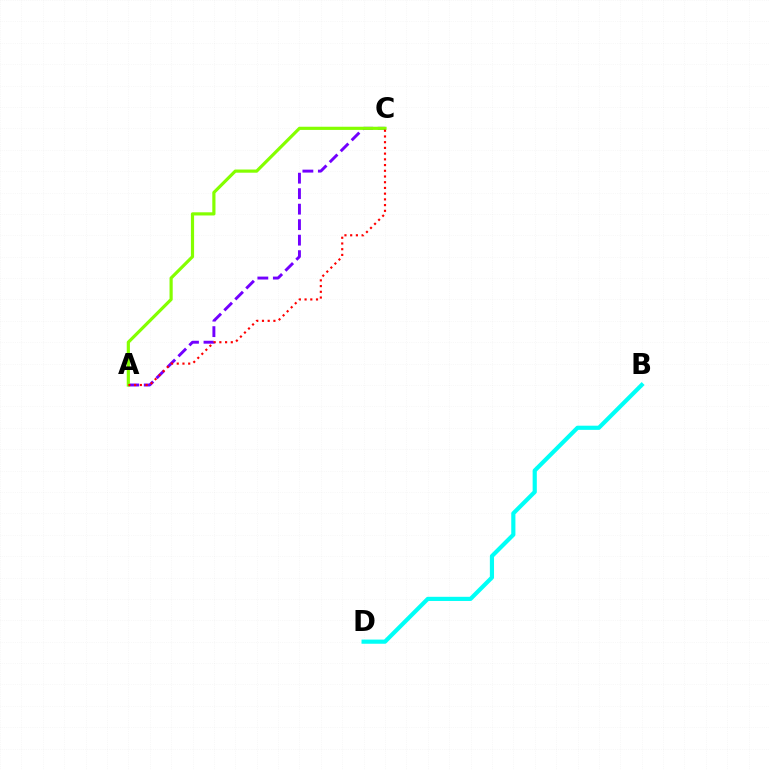{('B', 'D'): [{'color': '#00fff6', 'line_style': 'solid', 'thickness': 3.0}], ('A', 'C'): [{'color': '#7200ff', 'line_style': 'dashed', 'thickness': 2.1}, {'color': '#84ff00', 'line_style': 'solid', 'thickness': 2.29}, {'color': '#ff0000', 'line_style': 'dotted', 'thickness': 1.55}]}